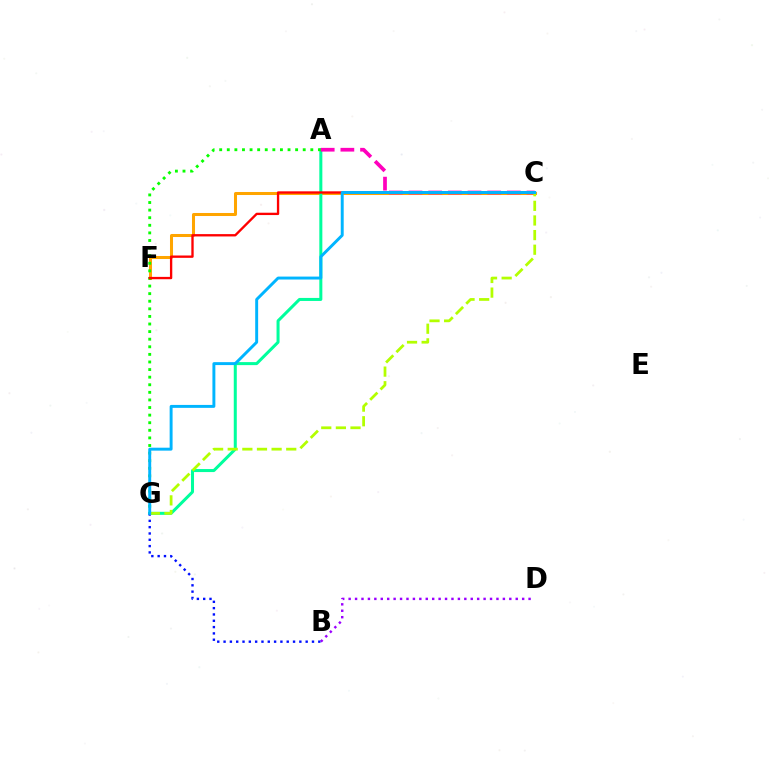{('C', 'F'): [{'color': '#ffa500', 'line_style': 'solid', 'thickness': 2.17}, {'color': '#ff0000', 'line_style': 'solid', 'thickness': 1.68}], ('A', 'G'): [{'color': '#00ff9d', 'line_style': 'solid', 'thickness': 2.18}, {'color': '#08ff00', 'line_style': 'dotted', 'thickness': 2.06}], ('B', 'D'): [{'color': '#9b00ff', 'line_style': 'dotted', 'thickness': 1.75}], ('B', 'G'): [{'color': '#0010ff', 'line_style': 'dotted', 'thickness': 1.72}], ('A', 'C'): [{'color': '#ff00bd', 'line_style': 'dashed', 'thickness': 2.67}], ('C', 'G'): [{'color': '#b3ff00', 'line_style': 'dashed', 'thickness': 1.99}, {'color': '#00b5ff', 'line_style': 'solid', 'thickness': 2.11}]}